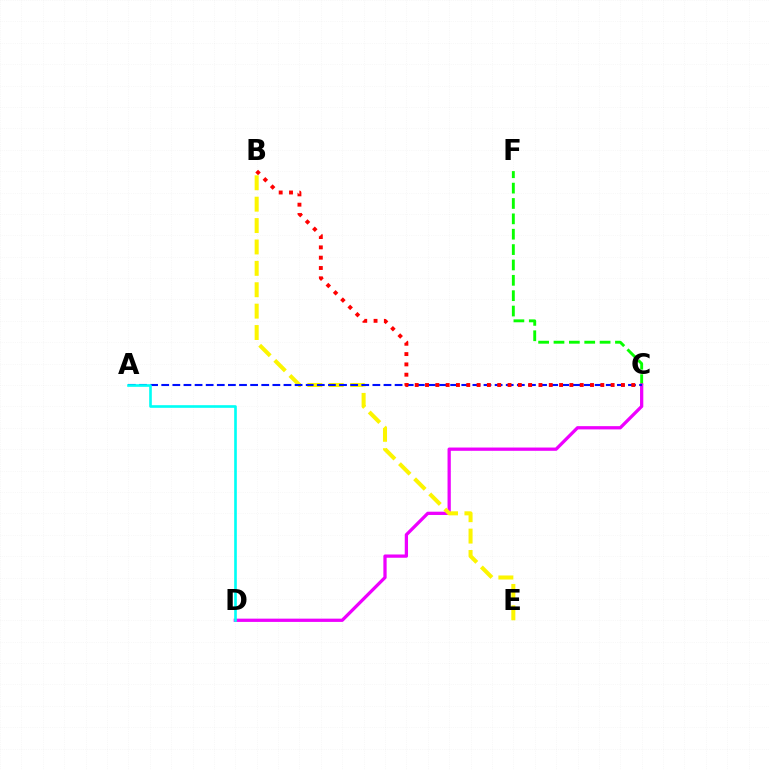{('C', 'F'): [{'color': '#08ff00', 'line_style': 'dashed', 'thickness': 2.09}], ('C', 'D'): [{'color': '#ee00ff', 'line_style': 'solid', 'thickness': 2.35}], ('B', 'E'): [{'color': '#fcf500', 'line_style': 'dashed', 'thickness': 2.91}], ('A', 'C'): [{'color': '#0010ff', 'line_style': 'dashed', 'thickness': 1.51}], ('A', 'D'): [{'color': '#00fff6', 'line_style': 'solid', 'thickness': 1.9}], ('B', 'C'): [{'color': '#ff0000', 'line_style': 'dotted', 'thickness': 2.8}]}